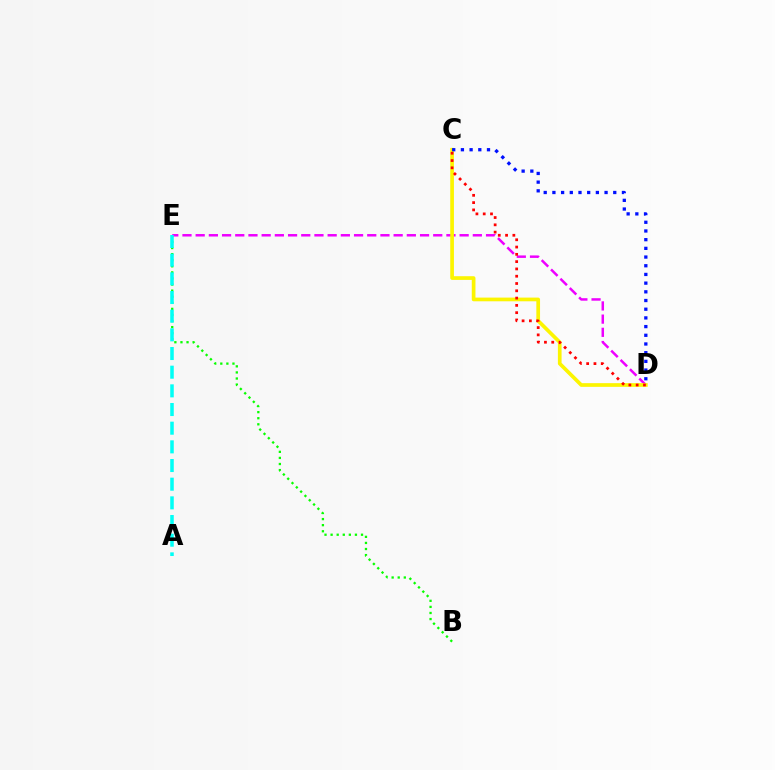{('B', 'E'): [{'color': '#08ff00', 'line_style': 'dotted', 'thickness': 1.65}], ('D', 'E'): [{'color': '#ee00ff', 'line_style': 'dashed', 'thickness': 1.79}], ('C', 'D'): [{'color': '#fcf500', 'line_style': 'solid', 'thickness': 2.66}, {'color': '#ff0000', 'line_style': 'dotted', 'thickness': 1.98}, {'color': '#0010ff', 'line_style': 'dotted', 'thickness': 2.36}], ('A', 'E'): [{'color': '#00fff6', 'line_style': 'dashed', 'thickness': 2.54}]}